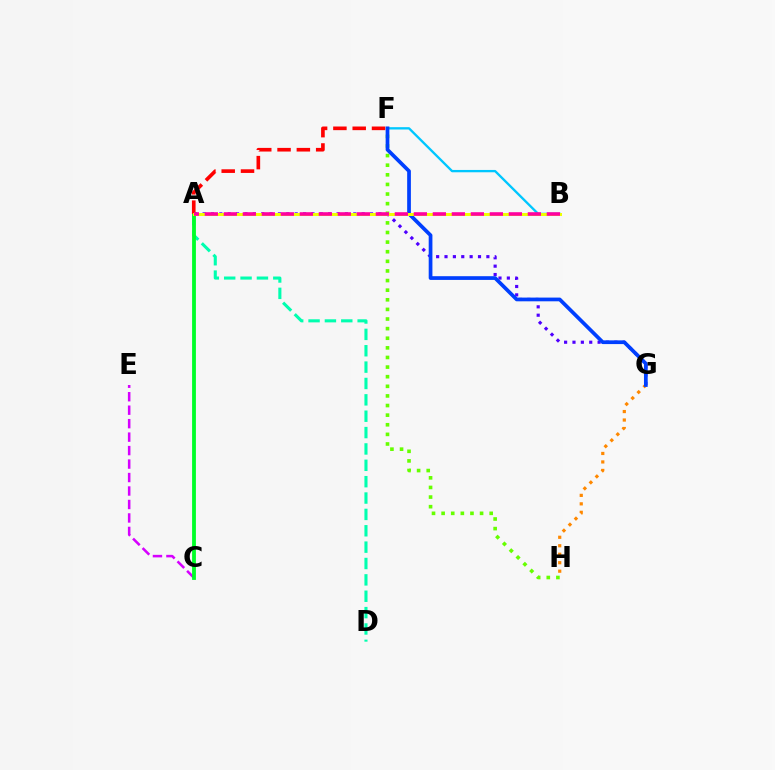{('A', 'D'): [{'color': '#00ffaf', 'line_style': 'dashed', 'thickness': 2.22}], ('A', 'G'): [{'color': '#4f00ff', 'line_style': 'dotted', 'thickness': 2.27}], ('C', 'E'): [{'color': '#d600ff', 'line_style': 'dashed', 'thickness': 1.83}], ('B', 'F'): [{'color': '#00c7ff', 'line_style': 'solid', 'thickness': 1.67}], ('F', 'H'): [{'color': '#66ff00', 'line_style': 'dotted', 'thickness': 2.61}], ('A', 'C'): [{'color': '#00ff27', 'line_style': 'solid', 'thickness': 2.75}], ('A', 'F'): [{'color': '#ff0000', 'line_style': 'dashed', 'thickness': 2.62}], ('G', 'H'): [{'color': '#ff8800', 'line_style': 'dotted', 'thickness': 2.3}], ('F', 'G'): [{'color': '#003fff', 'line_style': 'solid', 'thickness': 2.68}], ('A', 'B'): [{'color': '#eeff00', 'line_style': 'solid', 'thickness': 2.16}, {'color': '#ff00a0', 'line_style': 'dashed', 'thickness': 2.58}]}